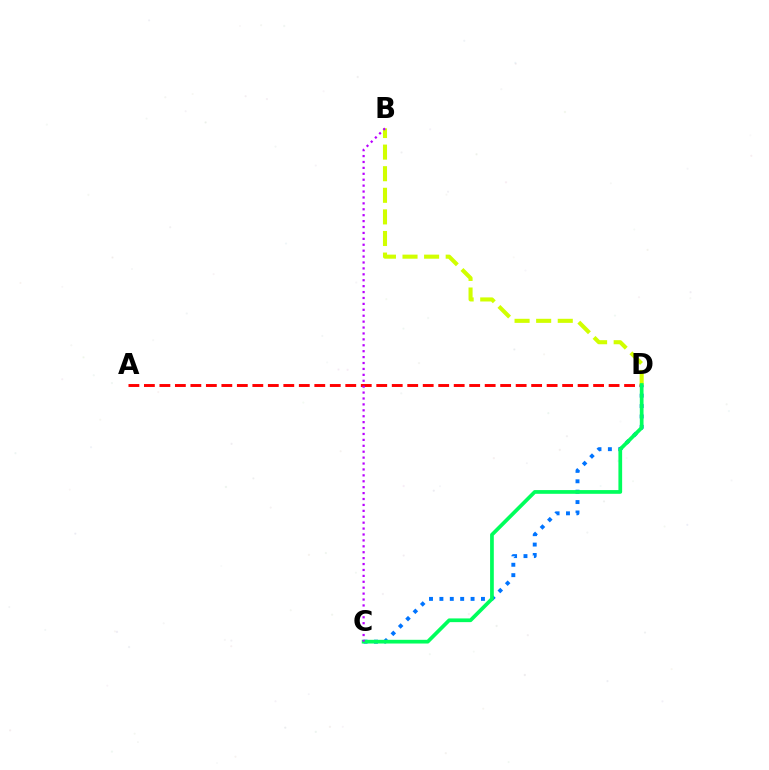{('C', 'D'): [{'color': '#0074ff', 'line_style': 'dotted', 'thickness': 2.82}, {'color': '#00ff5c', 'line_style': 'solid', 'thickness': 2.68}], ('A', 'D'): [{'color': '#ff0000', 'line_style': 'dashed', 'thickness': 2.1}], ('B', 'D'): [{'color': '#d1ff00', 'line_style': 'dashed', 'thickness': 2.93}], ('B', 'C'): [{'color': '#b900ff', 'line_style': 'dotted', 'thickness': 1.61}]}